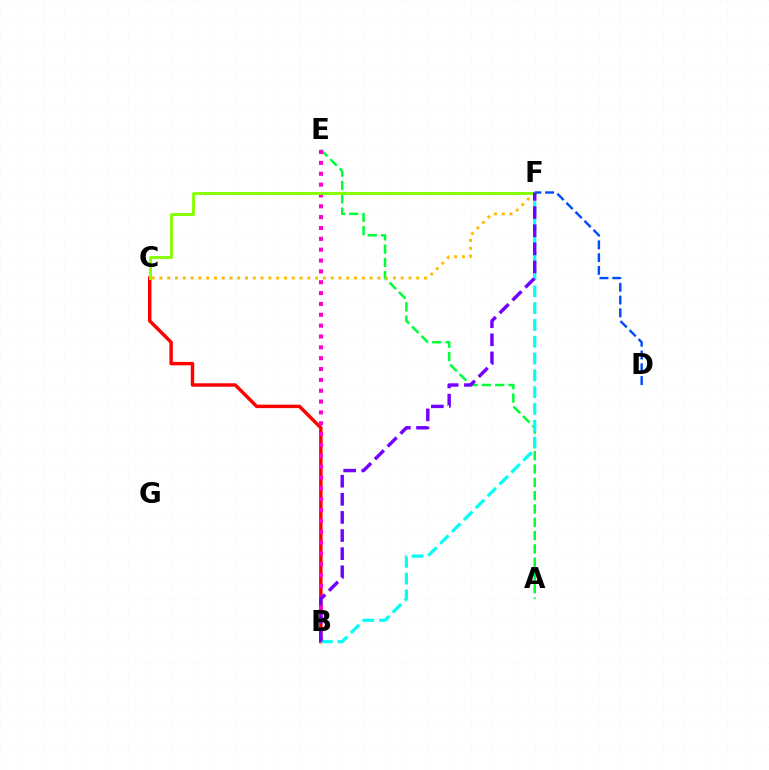{('B', 'C'): [{'color': '#ff0000', 'line_style': 'solid', 'thickness': 2.47}], ('A', 'E'): [{'color': '#00ff39', 'line_style': 'dashed', 'thickness': 1.81}], ('C', 'F'): [{'color': '#ffbd00', 'line_style': 'dotted', 'thickness': 2.11}, {'color': '#84ff00', 'line_style': 'solid', 'thickness': 2.07}], ('B', 'E'): [{'color': '#ff00cf', 'line_style': 'dotted', 'thickness': 2.95}], ('D', 'F'): [{'color': '#004bff', 'line_style': 'dashed', 'thickness': 1.73}], ('B', 'F'): [{'color': '#00fff6', 'line_style': 'dashed', 'thickness': 2.28}, {'color': '#7200ff', 'line_style': 'dashed', 'thickness': 2.46}]}